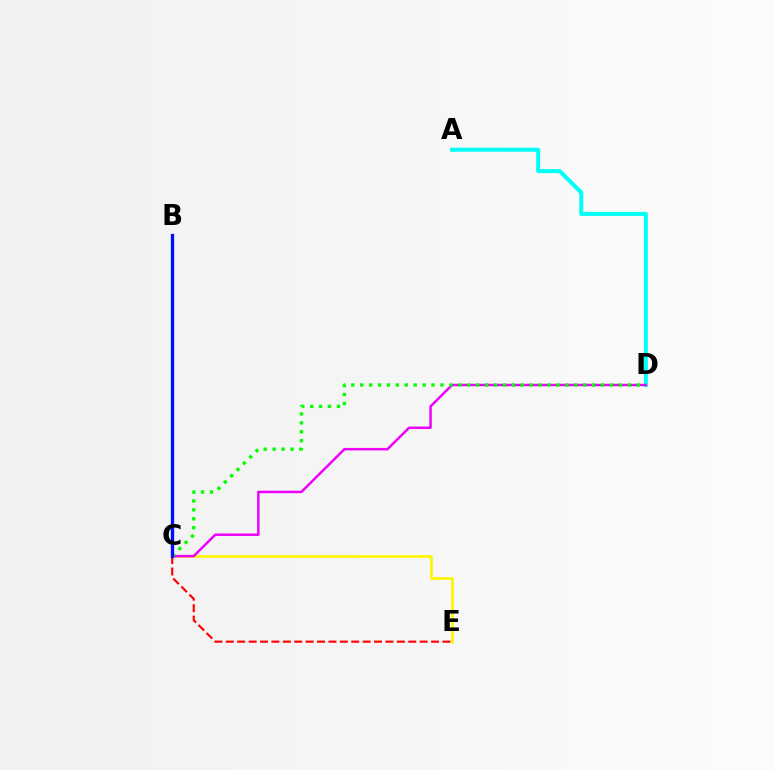{('C', 'E'): [{'color': '#fcf500', 'line_style': 'solid', 'thickness': 1.89}, {'color': '#ff0000', 'line_style': 'dashed', 'thickness': 1.55}], ('A', 'D'): [{'color': '#00fff6', 'line_style': 'solid', 'thickness': 2.91}], ('C', 'D'): [{'color': '#ee00ff', 'line_style': 'solid', 'thickness': 1.78}, {'color': '#08ff00', 'line_style': 'dotted', 'thickness': 2.42}], ('B', 'C'): [{'color': '#0010ff', 'line_style': 'solid', 'thickness': 2.38}]}